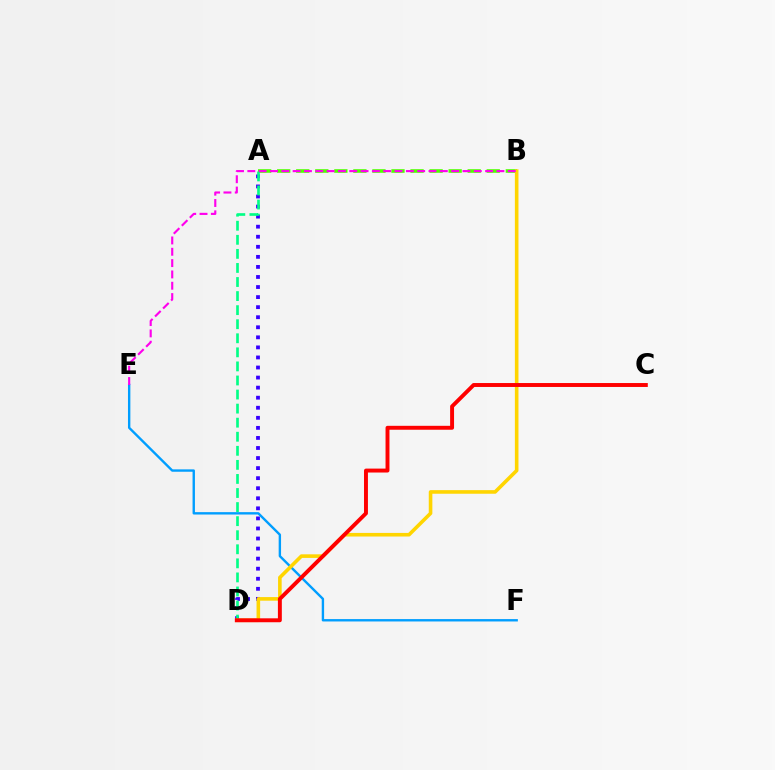{('A', 'B'): [{'color': '#4fff00', 'line_style': 'dashed', 'thickness': 2.59}], ('A', 'D'): [{'color': '#3700ff', 'line_style': 'dotted', 'thickness': 2.73}, {'color': '#00ff86', 'line_style': 'dashed', 'thickness': 1.91}], ('E', 'F'): [{'color': '#009eff', 'line_style': 'solid', 'thickness': 1.72}], ('B', 'D'): [{'color': '#ffd500', 'line_style': 'solid', 'thickness': 2.59}], ('C', 'D'): [{'color': '#ff0000', 'line_style': 'solid', 'thickness': 2.83}], ('B', 'E'): [{'color': '#ff00ed', 'line_style': 'dashed', 'thickness': 1.54}]}